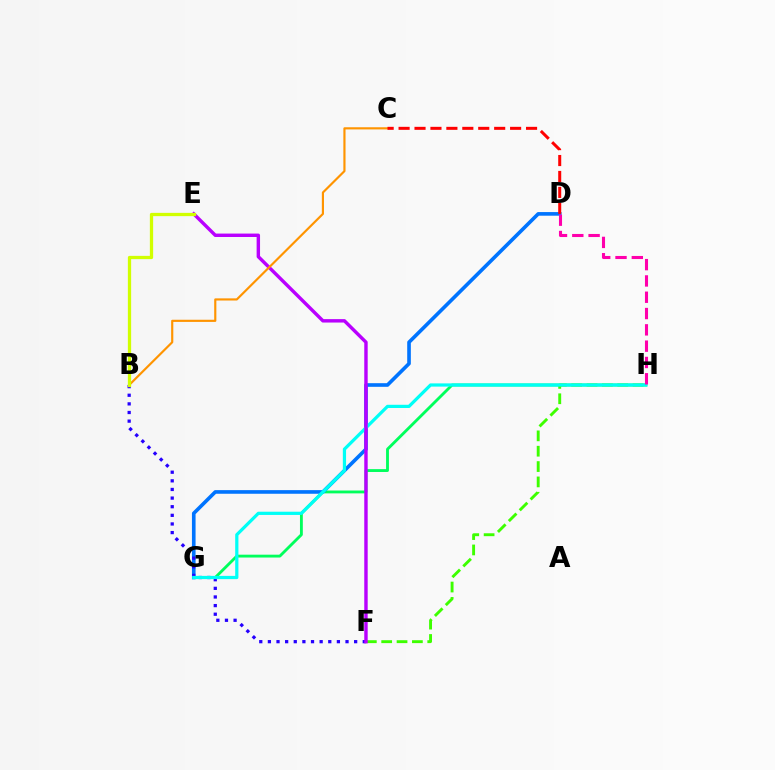{('G', 'H'): [{'color': '#00ff5c', 'line_style': 'solid', 'thickness': 2.05}, {'color': '#00fff6', 'line_style': 'solid', 'thickness': 2.32}], ('F', 'H'): [{'color': '#3dff00', 'line_style': 'dashed', 'thickness': 2.09}], ('D', 'G'): [{'color': '#0074ff', 'line_style': 'solid', 'thickness': 2.62}], ('B', 'F'): [{'color': '#2500ff', 'line_style': 'dotted', 'thickness': 2.34}], ('D', 'H'): [{'color': '#ff00ac', 'line_style': 'dashed', 'thickness': 2.22}], ('E', 'F'): [{'color': '#b900ff', 'line_style': 'solid', 'thickness': 2.46}], ('B', 'C'): [{'color': '#ff9400', 'line_style': 'solid', 'thickness': 1.56}], ('C', 'D'): [{'color': '#ff0000', 'line_style': 'dashed', 'thickness': 2.16}], ('B', 'E'): [{'color': '#d1ff00', 'line_style': 'solid', 'thickness': 2.36}]}